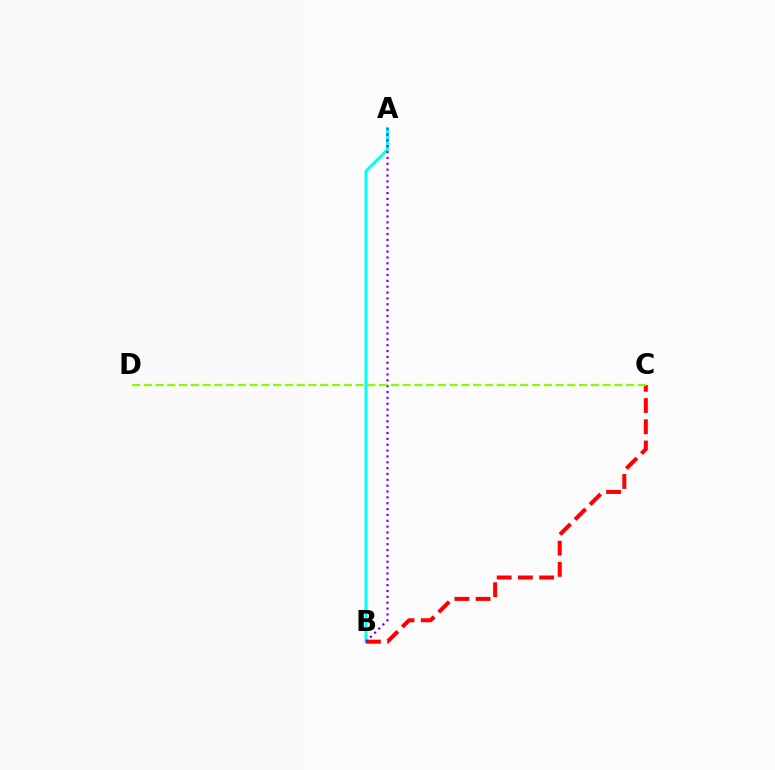{('A', 'B'): [{'color': '#00fff6', 'line_style': 'solid', 'thickness': 2.12}, {'color': '#7200ff', 'line_style': 'dotted', 'thickness': 1.59}], ('B', 'C'): [{'color': '#ff0000', 'line_style': 'dashed', 'thickness': 2.88}], ('C', 'D'): [{'color': '#84ff00', 'line_style': 'dashed', 'thickness': 1.6}]}